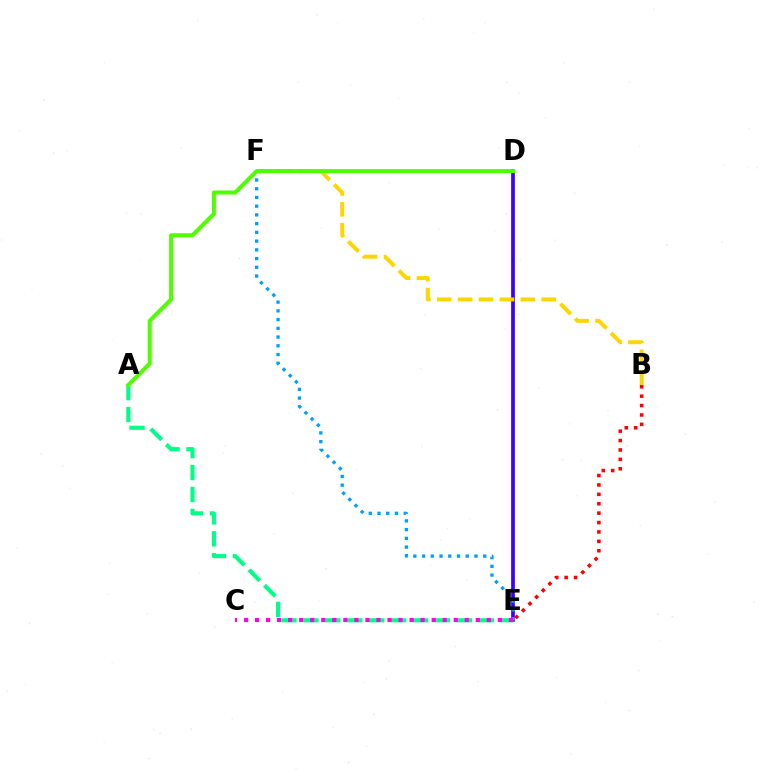{('D', 'E'): [{'color': '#3700ff', 'line_style': 'solid', 'thickness': 2.67}], ('B', 'F'): [{'color': '#ffd500', 'line_style': 'dashed', 'thickness': 2.84}], ('E', 'F'): [{'color': '#009eff', 'line_style': 'dotted', 'thickness': 2.37}], ('A', 'E'): [{'color': '#00ff86', 'line_style': 'dashed', 'thickness': 2.98}], ('C', 'E'): [{'color': '#ff00ed', 'line_style': 'dotted', 'thickness': 3.0}], ('B', 'E'): [{'color': '#ff0000', 'line_style': 'dotted', 'thickness': 2.55}], ('A', 'D'): [{'color': '#4fff00', 'line_style': 'solid', 'thickness': 2.9}]}